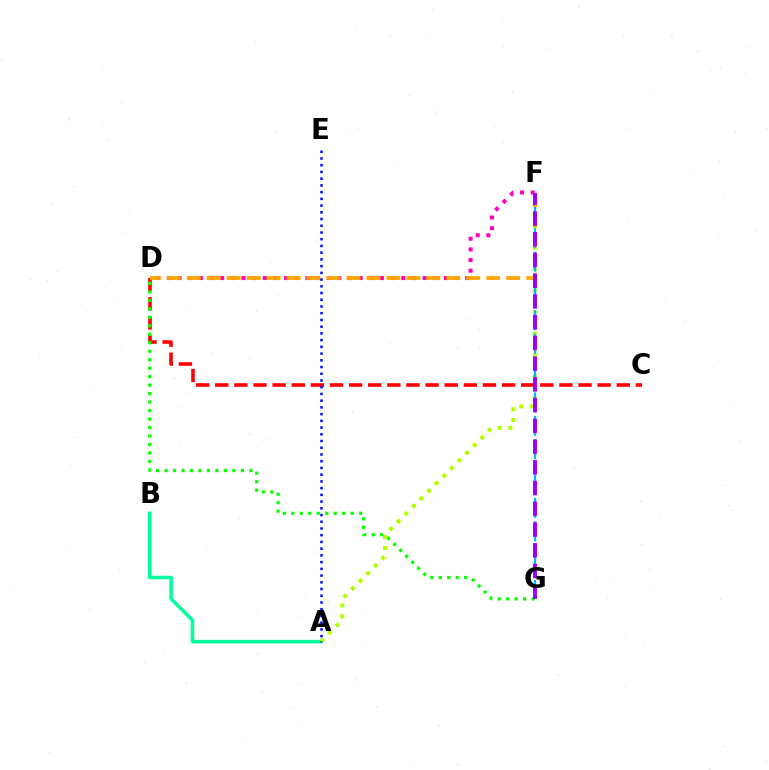{('C', 'D'): [{'color': '#ff0000', 'line_style': 'dashed', 'thickness': 2.6}], ('A', 'B'): [{'color': '#00ff9d', 'line_style': 'solid', 'thickness': 2.54}], ('A', 'F'): [{'color': '#b3ff00', 'line_style': 'dotted', 'thickness': 2.92}], ('D', 'F'): [{'color': '#ff00bd', 'line_style': 'dotted', 'thickness': 2.89}, {'color': '#ffa500', 'line_style': 'dashed', 'thickness': 2.71}], ('F', 'G'): [{'color': '#00b5ff', 'line_style': 'dashed', 'thickness': 1.59}, {'color': '#9b00ff', 'line_style': 'dashed', 'thickness': 2.82}], ('D', 'G'): [{'color': '#08ff00', 'line_style': 'dotted', 'thickness': 2.3}], ('A', 'E'): [{'color': '#0010ff', 'line_style': 'dotted', 'thickness': 1.83}]}